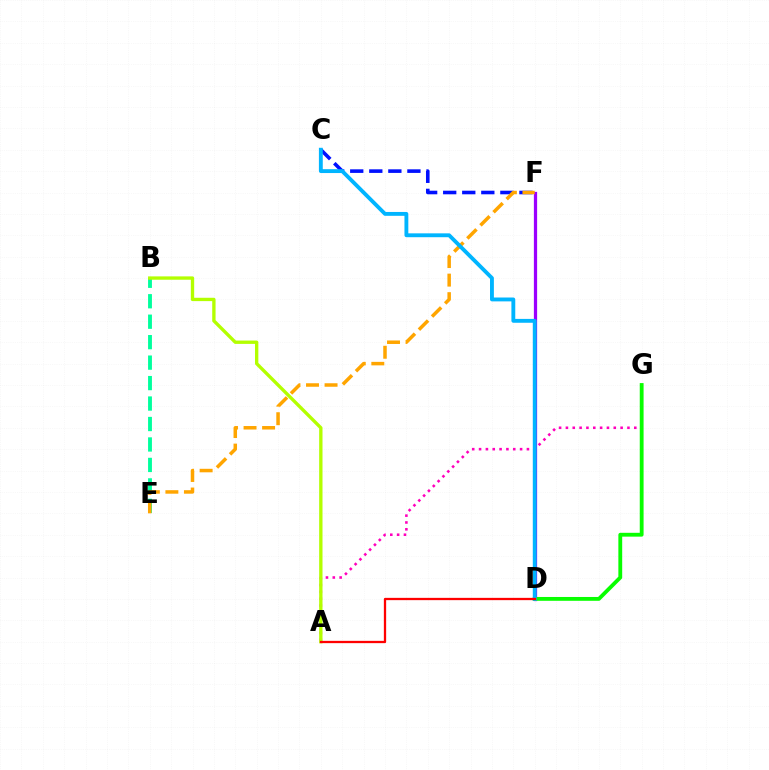{('B', 'E'): [{'color': '#00ff9d', 'line_style': 'dashed', 'thickness': 2.78}], ('C', 'F'): [{'color': '#0010ff', 'line_style': 'dashed', 'thickness': 2.59}], ('A', 'G'): [{'color': '#ff00bd', 'line_style': 'dotted', 'thickness': 1.86}], ('D', 'F'): [{'color': '#9b00ff', 'line_style': 'solid', 'thickness': 2.34}], ('E', 'F'): [{'color': '#ffa500', 'line_style': 'dashed', 'thickness': 2.52}], ('D', 'G'): [{'color': '#08ff00', 'line_style': 'solid', 'thickness': 2.76}], ('A', 'B'): [{'color': '#b3ff00', 'line_style': 'solid', 'thickness': 2.41}], ('C', 'D'): [{'color': '#00b5ff', 'line_style': 'solid', 'thickness': 2.78}], ('A', 'D'): [{'color': '#ff0000', 'line_style': 'solid', 'thickness': 1.65}]}